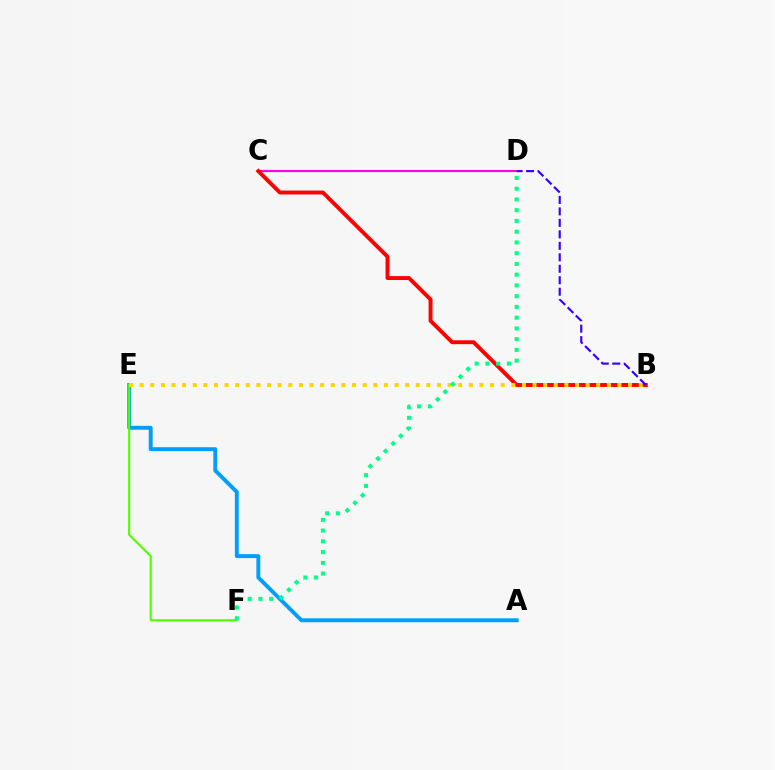{('C', 'D'): [{'color': '#ff00ed', 'line_style': 'solid', 'thickness': 1.5}], ('B', 'C'): [{'color': '#ff0000', 'line_style': 'solid', 'thickness': 2.82}], ('A', 'E'): [{'color': '#009eff', 'line_style': 'solid', 'thickness': 2.82}], ('B', 'D'): [{'color': '#3700ff', 'line_style': 'dashed', 'thickness': 1.56}], ('E', 'F'): [{'color': '#4fff00', 'line_style': 'solid', 'thickness': 1.53}], ('B', 'E'): [{'color': '#ffd500', 'line_style': 'dotted', 'thickness': 2.88}], ('D', 'F'): [{'color': '#00ff86', 'line_style': 'dotted', 'thickness': 2.92}]}